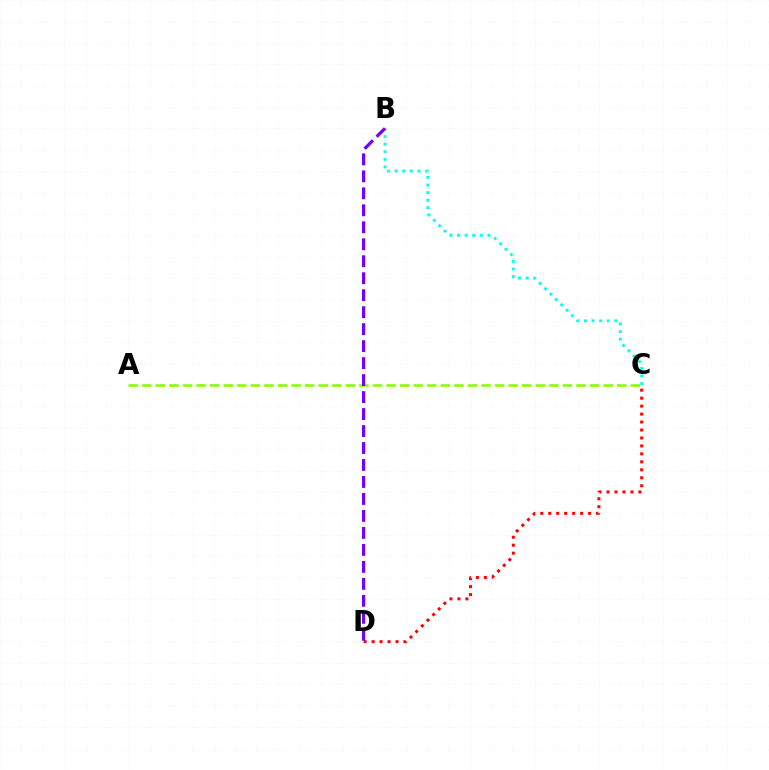{('A', 'C'): [{'color': '#84ff00', 'line_style': 'dashed', 'thickness': 1.84}], ('B', 'C'): [{'color': '#00fff6', 'line_style': 'dotted', 'thickness': 2.07}], ('C', 'D'): [{'color': '#ff0000', 'line_style': 'dotted', 'thickness': 2.16}], ('B', 'D'): [{'color': '#7200ff', 'line_style': 'dashed', 'thickness': 2.31}]}